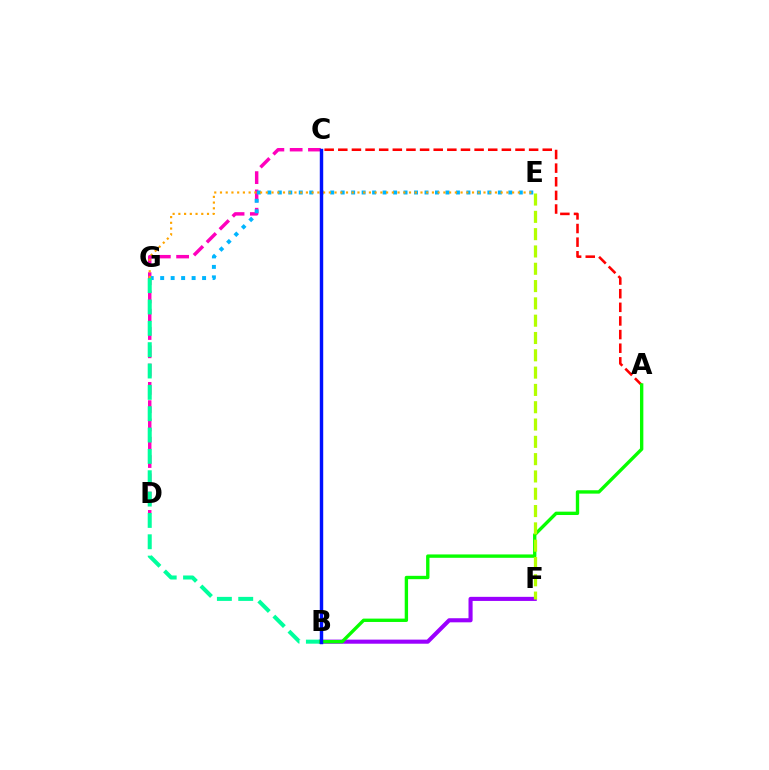{('C', 'D'): [{'color': '#ff00bd', 'line_style': 'dashed', 'thickness': 2.48}], ('E', 'G'): [{'color': '#00b5ff', 'line_style': 'dotted', 'thickness': 2.85}, {'color': '#ffa500', 'line_style': 'dotted', 'thickness': 1.56}], ('A', 'C'): [{'color': '#ff0000', 'line_style': 'dashed', 'thickness': 1.85}], ('B', 'F'): [{'color': '#9b00ff', 'line_style': 'solid', 'thickness': 2.95}], ('B', 'G'): [{'color': '#00ff9d', 'line_style': 'dashed', 'thickness': 2.9}], ('A', 'B'): [{'color': '#08ff00', 'line_style': 'solid', 'thickness': 2.42}], ('E', 'F'): [{'color': '#b3ff00', 'line_style': 'dashed', 'thickness': 2.35}], ('B', 'C'): [{'color': '#0010ff', 'line_style': 'solid', 'thickness': 2.47}]}